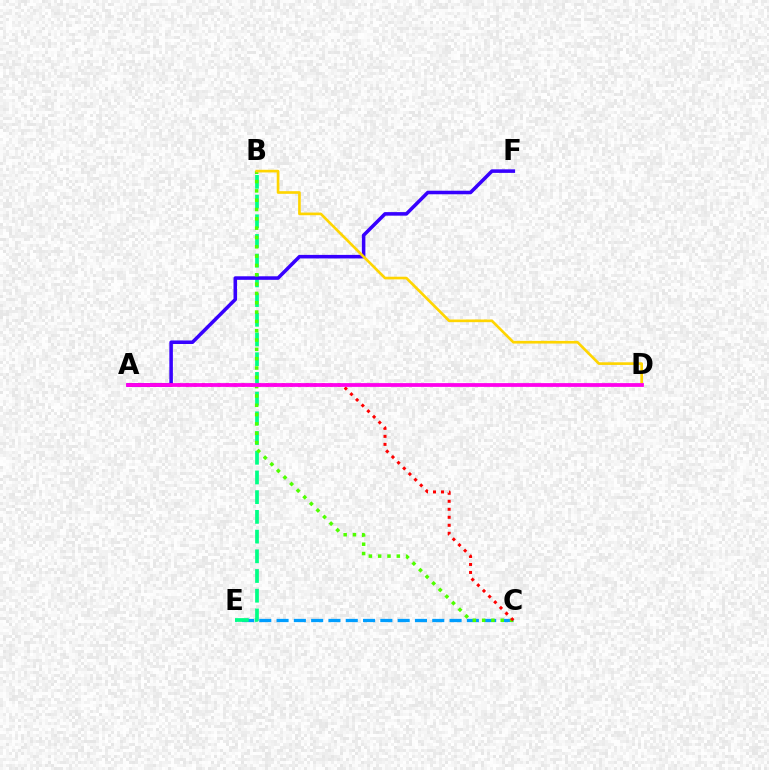{('C', 'E'): [{'color': '#009eff', 'line_style': 'dashed', 'thickness': 2.35}], ('B', 'E'): [{'color': '#00ff86', 'line_style': 'dashed', 'thickness': 2.68}], ('A', 'F'): [{'color': '#3700ff', 'line_style': 'solid', 'thickness': 2.55}], ('B', 'C'): [{'color': '#4fff00', 'line_style': 'dotted', 'thickness': 2.53}], ('A', 'C'): [{'color': '#ff0000', 'line_style': 'dotted', 'thickness': 2.17}], ('B', 'D'): [{'color': '#ffd500', 'line_style': 'solid', 'thickness': 1.91}], ('A', 'D'): [{'color': '#ff00ed', 'line_style': 'solid', 'thickness': 2.72}]}